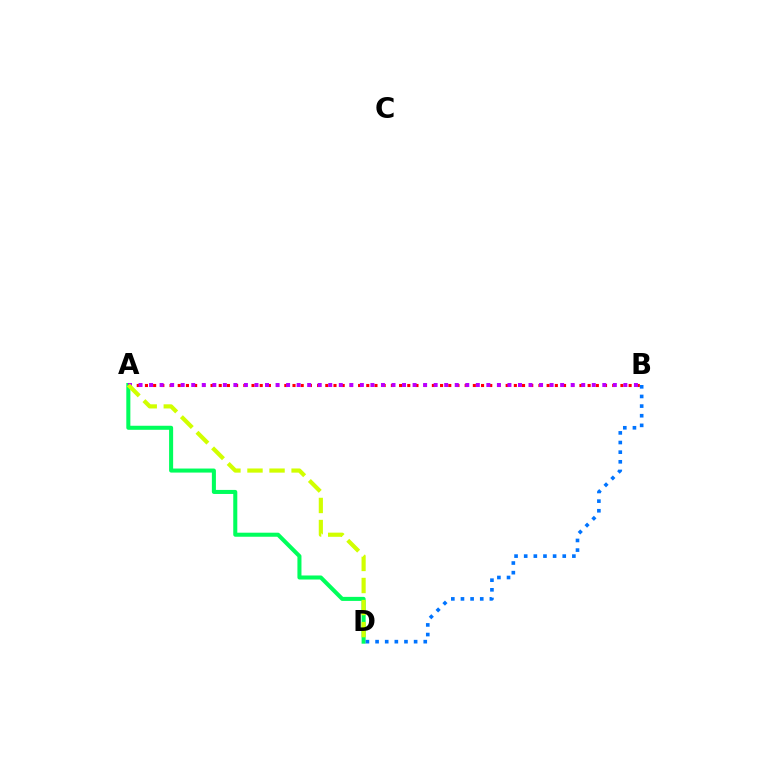{('A', 'B'): [{'color': '#ff0000', 'line_style': 'dotted', 'thickness': 2.23}, {'color': '#b900ff', 'line_style': 'dotted', 'thickness': 2.86}], ('A', 'D'): [{'color': '#00ff5c', 'line_style': 'solid', 'thickness': 2.91}, {'color': '#d1ff00', 'line_style': 'dashed', 'thickness': 3.0}], ('B', 'D'): [{'color': '#0074ff', 'line_style': 'dotted', 'thickness': 2.62}]}